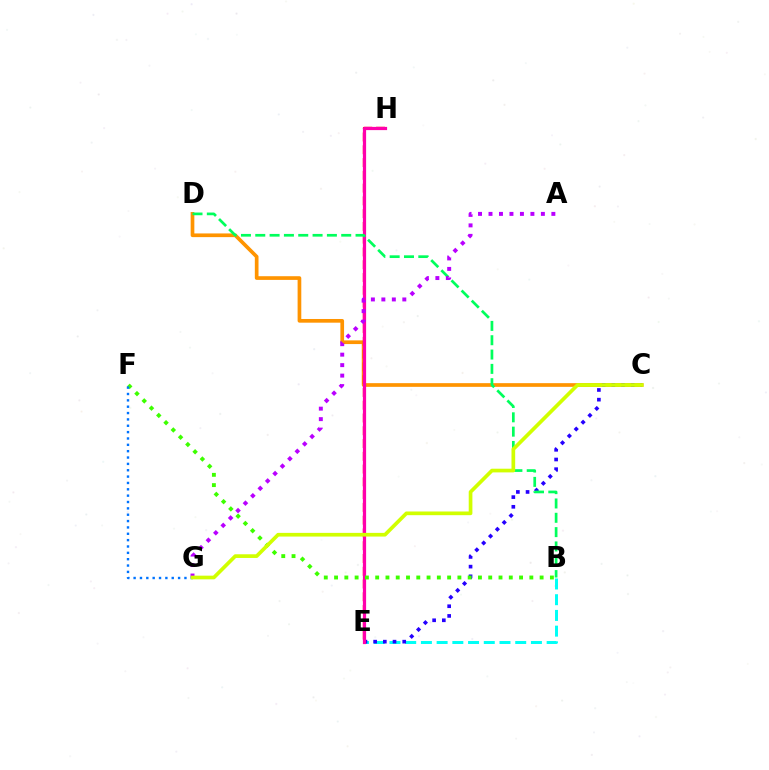{('C', 'D'): [{'color': '#ff9400', 'line_style': 'solid', 'thickness': 2.65}], ('B', 'E'): [{'color': '#00fff6', 'line_style': 'dashed', 'thickness': 2.14}], ('C', 'E'): [{'color': '#2500ff', 'line_style': 'dotted', 'thickness': 2.63}], ('E', 'H'): [{'color': '#ff0000', 'line_style': 'dashed', 'thickness': 1.74}, {'color': '#ff00ac', 'line_style': 'solid', 'thickness': 2.31}], ('B', 'D'): [{'color': '#00ff5c', 'line_style': 'dashed', 'thickness': 1.95}], ('B', 'F'): [{'color': '#3dff00', 'line_style': 'dotted', 'thickness': 2.79}], ('A', 'G'): [{'color': '#b900ff', 'line_style': 'dotted', 'thickness': 2.85}], ('F', 'G'): [{'color': '#0074ff', 'line_style': 'dotted', 'thickness': 1.73}], ('C', 'G'): [{'color': '#d1ff00', 'line_style': 'solid', 'thickness': 2.65}]}